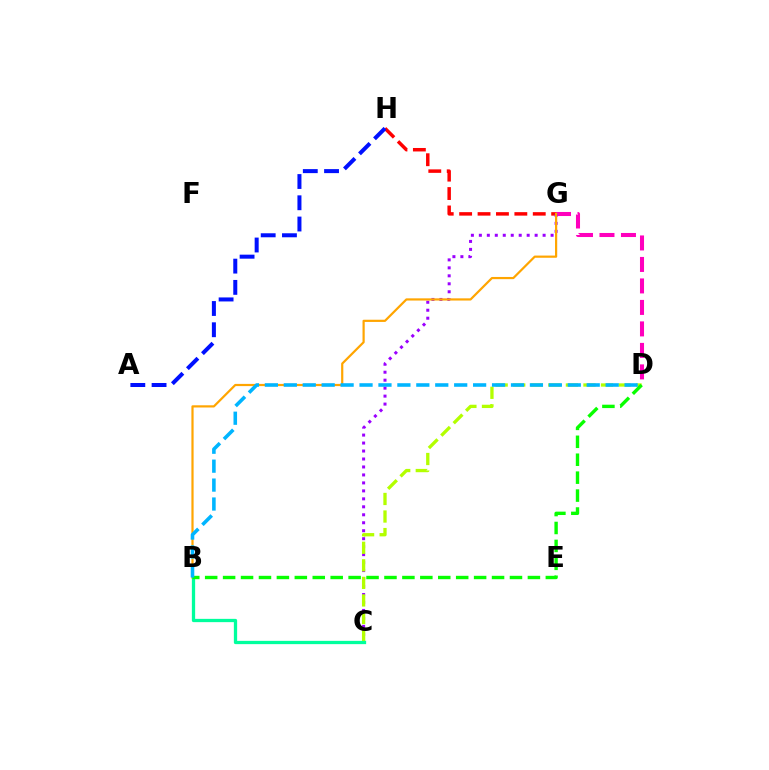{('D', 'G'): [{'color': '#ff00bd', 'line_style': 'dashed', 'thickness': 2.92}], ('G', 'H'): [{'color': '#ff0000', 'line_style': 'dashed', 'thickness': 2.5}], ('C', 'G'): [{'color': '#9b00ff', 'line_style': 'dotted', 'thickness': 2.17}], ('B', 'G'): [{'color': '#ffa500', 'line_style': 'solid', 'thickness': 1.58}], ('A', 'H'): [{'color': '#0010ff', 'line_style': 'dashed', 'thickness': 2.89}], ('C', 'D'): [{'color': '#b3ff00', 'line_style': 'dashed', 'thickness': 2.38}], ('B', 'C'): [{'color': '#00ff9d', 'line_style': 'solid', 'thickness': 2.36}], ('B', 'D'): [{'color': '#08ff00', 'line_style': 'dashed', 'thickness': 2.44}, {'color': '#00b5ff', 'line_style': 'dashed', 'thickness': 2.57}]}